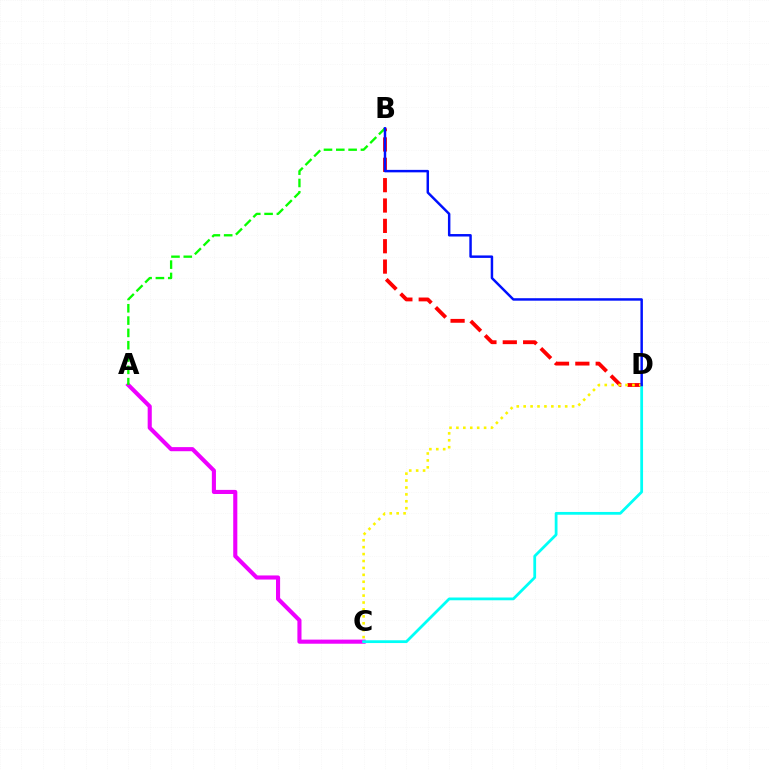{('B', 'D'): [{'color': '#ff0000', 'line_style': 'dashed', 'thickness': 2.77}, {'color': '#0010ff', 'line_style': 'solid', 'thickness': 1.78}], ('A', 'C'): [{'color': '#ee00ff', 'line_style': 'solid', 'thickness': 2.95}], ('A', 'B'): [{'color': '#08ff00', 'line_style': 'dashed', 'thickness': 1.67}], ('C', 'D'): [{'color': '#00fff6', 'line_style': 'solid', 'thickness': 2.0}, {'color': '#fcf500', 'line_style': 'dotted', 'thickness': 1.88}]}